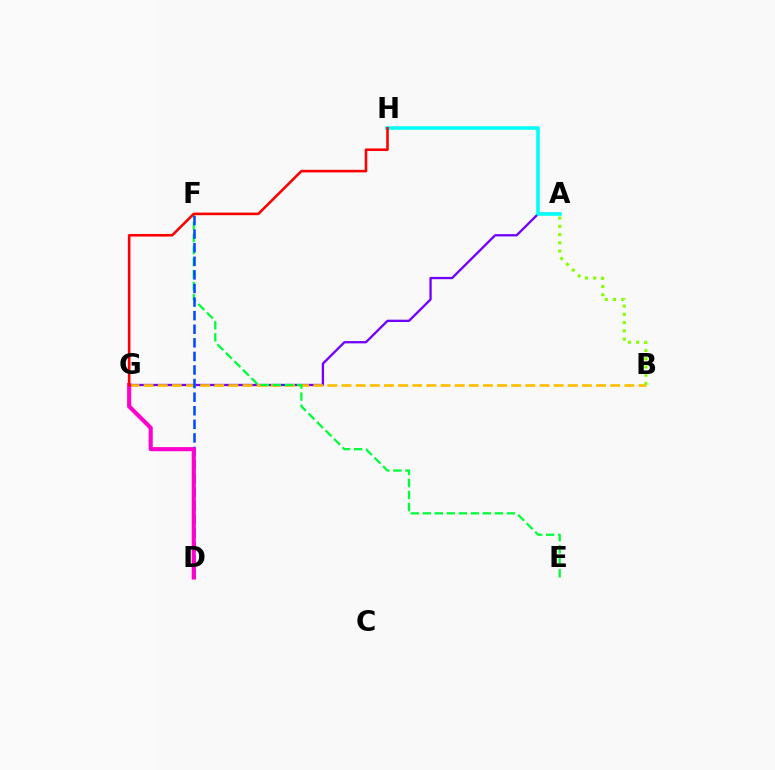{('A', 'G'): [{'color': '#7200ff', 'line_style': 'solid', 'thickness': 1.66}], ('B', 'G'): [{'color': '#ffbd00', 'line_style': 'dashed', 'thickness': 1.92}], ('A', 'H'): [{'color': '#00fff6', 'line_style': 'solid', 'thickness': 2.55}], ('E', 'F'): [{'color': '#00ff39', 'line_style': 'dashed', 'thickness': 1.63}], ('D', 'F'): [{'color': '#004bff', 'line_style': 'dashed', 'thickness': 1.85}], ('D', 'G'): [{'color': '#ff00cf', 'line_style': 'solid', 'thickness': 2.96}], ('A', 'B'): [{'color': '#84ff00', 'line_style': 'dotted', 'thickness': 2.24}], ('G', 'H'): [{'color': '#ff0000', 'line_style': 'solid', 'thickness': 1.86}]}